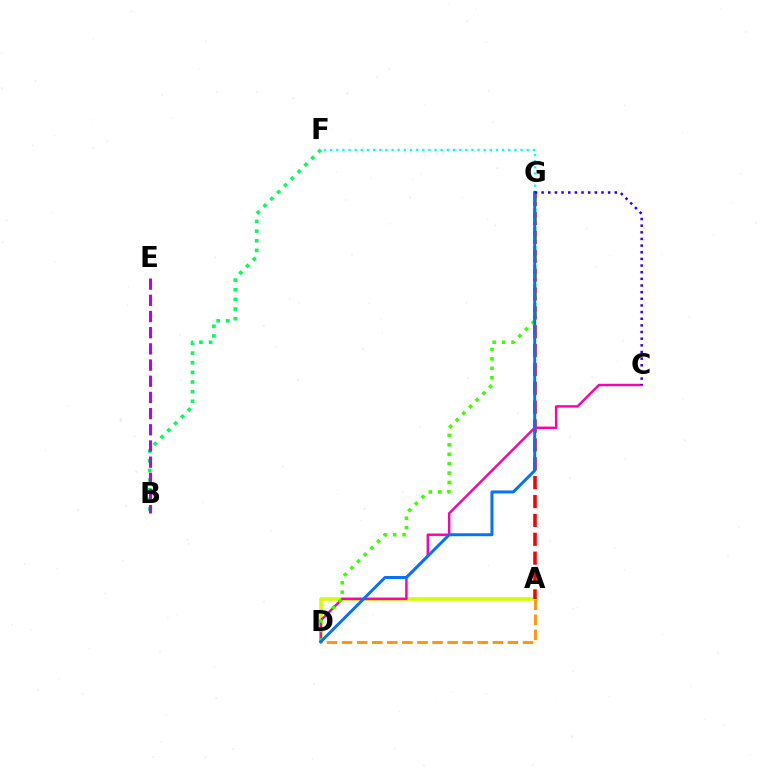{('A', 'D'): [{'color': '#d1ff00', 'line_style': 'solid', 'thickness': 2.59}, {'color': '#ff9400', 'line_style': 'dashed', 'thickness': 2.05}], ('A', 'G'): [{'color': '#ff0000', 'line_style': 'dashed', 'thickness': 2.56}], ('C', 'D'): [{'color': '#ff00ac', 'line_style': 'solid', 'thickness': 1.75}], ('D', 'G'): [{'color': '#3dff00', 'line_style': 'dotted', 'thickness': 2.56}, {'color': '#0074ff', 'line_style': 'solid', 'thickness': 2.14}], ('B', 'F'): [{'color': '#00ff5c', 'line_style': 'dotted', 'thickness': 2.62}], ('B', 'E'): [{'color': '#b900ff', 'line_style': 'dashed', 'thickness': 2.2}], ('F', 'G'): [{'color': '#00fff6', 'line_style': 'dotted', 'thickness': 1.67}], ('C', 'G'): [{'color': '#2500ff', 'line_style': 'dotted', 'thickness': 1.81}]}